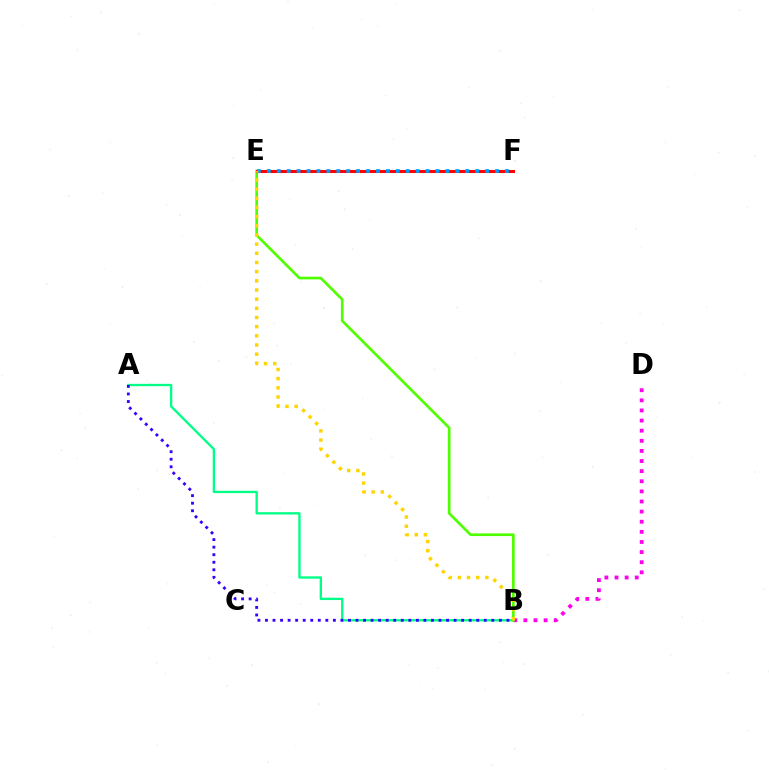{('A', 'B'): [{'color': '#00ff86', 'line_style': 'solid', 'thickness': 1.68}, {'color': '#3700ff', 'line_style': 'dotted', 'thickness': 2.05}], ('B', 'D'): [{'color': '#ff00ed', 'line_style': 'dotted', 'thickness': 2.75}], ('B', 'E'): [{'color': '#4fff00', 'line_style': 'solid', 'thickness': 1.93}, {'color': '#ffd500', 'line_style': 'dotted', 'thickness': 2.49}], ('E', 'F'): [{'color': '#ff0000', 'line_style': 'solid', 'thickness': 2.2}, {'color': '#009eff', 'line_style': 'dotted', 'thickness': 2.7}]}